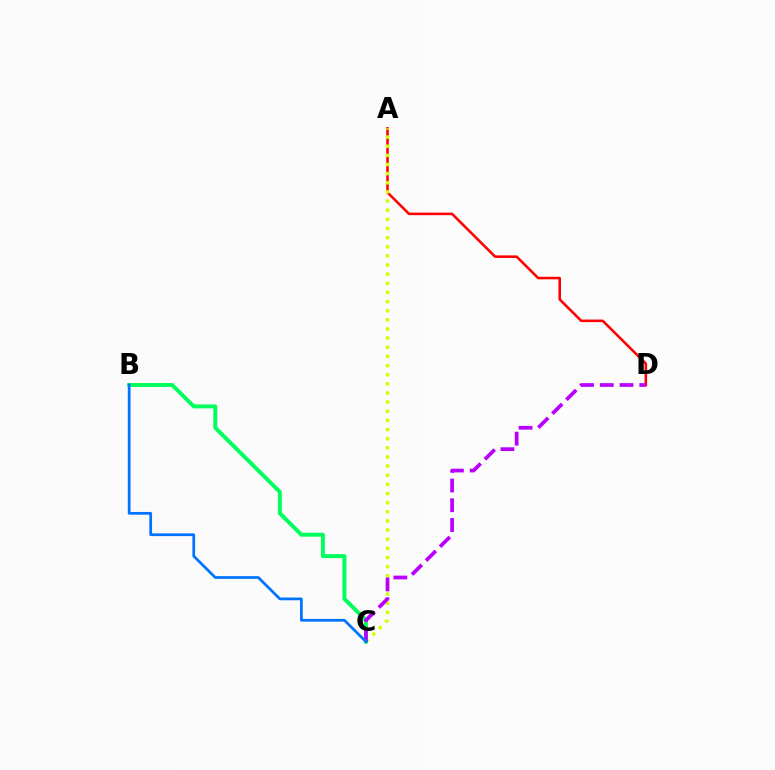{('A', 'D'): [{'color': '#ff0000', 'line_style': 'solid', 'thickness': 1.84}], ('A', 'C'): [{'color': '#d1ff00', 'line_style': 'dotted', 'thickness': 2.48}], ('B', 'C'): [{'color': '#00ff5c', 'line_style': 'solid', 'thickness': 2.83}, {'color': '#0074ff', 'line_style': 'solid', 'thickness': 1.98}], ('C', 'D'): [{'color': '#b900ff', 'line_style': 'dashed', 'thickness': 2.69}]}